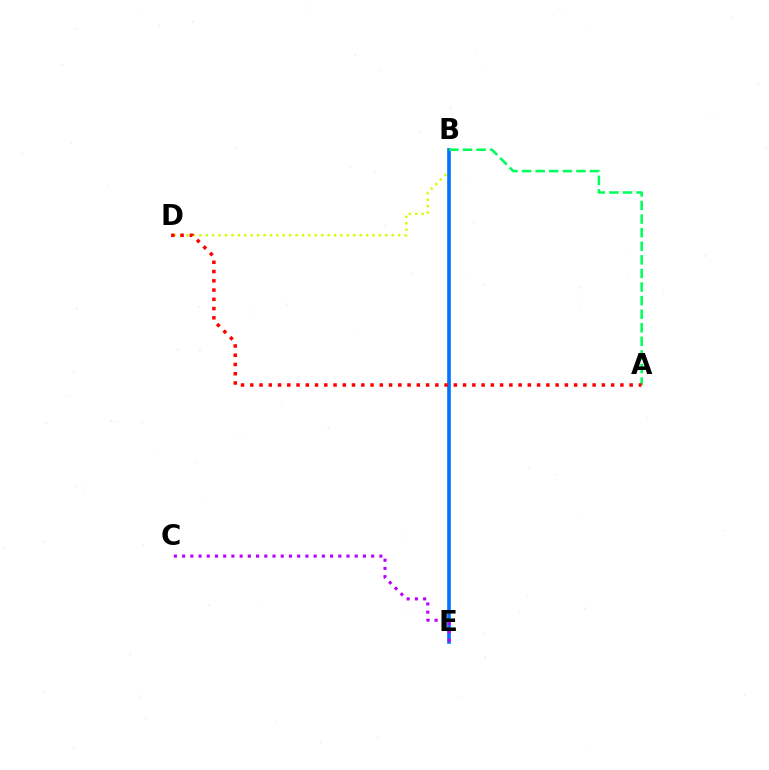{('B', 'D'): [{'color': '#d1ff00', 'line_style': 'dotted', 'thickness': 1.74}], ('B', 'E'): [{'color': '#0074ff', 'line_style': 'solid', 'thickness': 2.62}], ('C', 'E'): [{'color': '#b900ff', 'line_style': 'dotted', 'thickness': 2.23}], ('A', 'B'): [{'color': '#00ff5c', 'line_style': 'dashed', 'thickness': 1.85}], ('A', 'D'): [{'color': '#ff0000', 'line_style': 'dotted', 'thickness': 2.51}]}